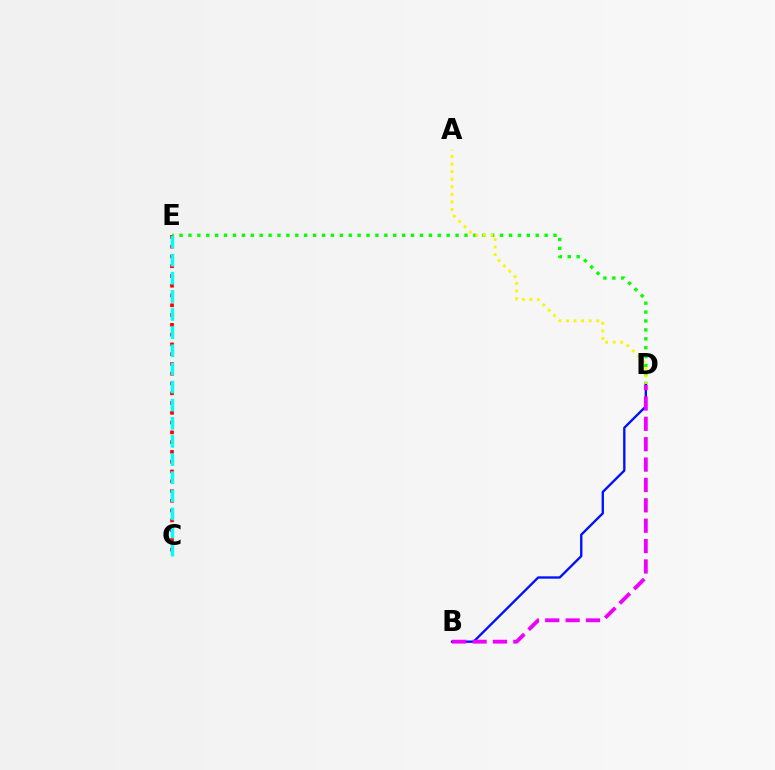{('C', 'E'): [{'color': '#ff0000', 'line_style': 'dotted', 'thickness': 2.66}, {'color': '#00fff6', 'line_style': 'dashed', 'thickness': 2.46}], ('D', 'E'): [{'color': '#08ff00', 'line_style': 'dotted', 'thickness': 2.42}], ('A', 'D'): [{'color': '#fcf500', 'line_style': 'dotted', 'thickness': 2.05}], ('B', 'D'): [{'color': '#0010ff', 'line_style': 'solid', 'thickness': 1.68}, {'color': '#ee00ff', 'line_style': 'dashed', 'thickness': 2.77}]}